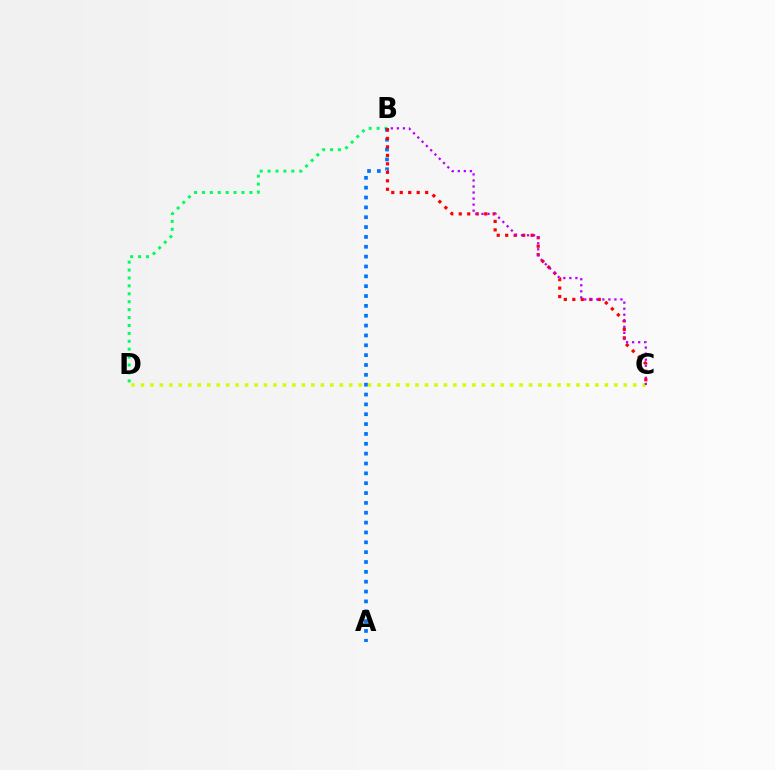{('B', 'D'): [{'color': '#00ff5c', 'line_style': 'dotted', 'thickness': 2.15}], ('A', 'B'): [{'color': '#0074ff', 'line_style': 'dotted', 'thickness': 2.68}], ('B', 'C'): [{'color': '#ff0000', 'line_style': 'dotted', 'thickness': 2.3}, {'color': '#b900ff', 'line_style': 'dotted', 'thickness': 1.64}], ('C', 'D'): [{'color': '#d1ff00', 'line_style': 'dotted', 'thickness': 2.57}]}